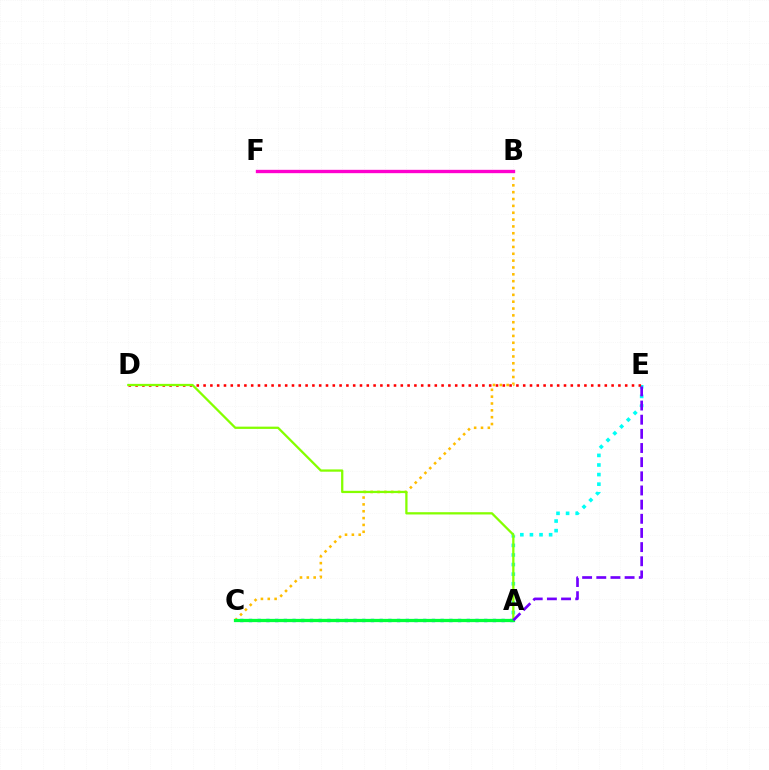{('A', 'C'): [{'color': '#004bff', 'line_style': 'dotted', 'thickness': 2.37}, {'color': '#00ff39', 'line_style': 'solid', 'thickness': 2.35}], ('B', 'C'): [{'color': '#ffbd00', 'line_style': 'dotted', 'thickness': 1.86}], ('A', 'E'): [{'color': '#00fff6', 'line_style': 'dotted', 'thickness': 2.61}, {'color': '#7200ff', 'line_style': 'dashed', 'thickness': 1.92}], ('D', 'E'): [{'color': '#ff0000', 'line_style': 'dotted', 'thickness': 1.85}], ('B', 'F'): [{'color': '#ff00cf', 'line_style': 'solid', 'thickness': 2.41}], ('A', 'D'): [{'color': '#84ff00', 'line_style': 'solid', 'thickness': 1.64}]}